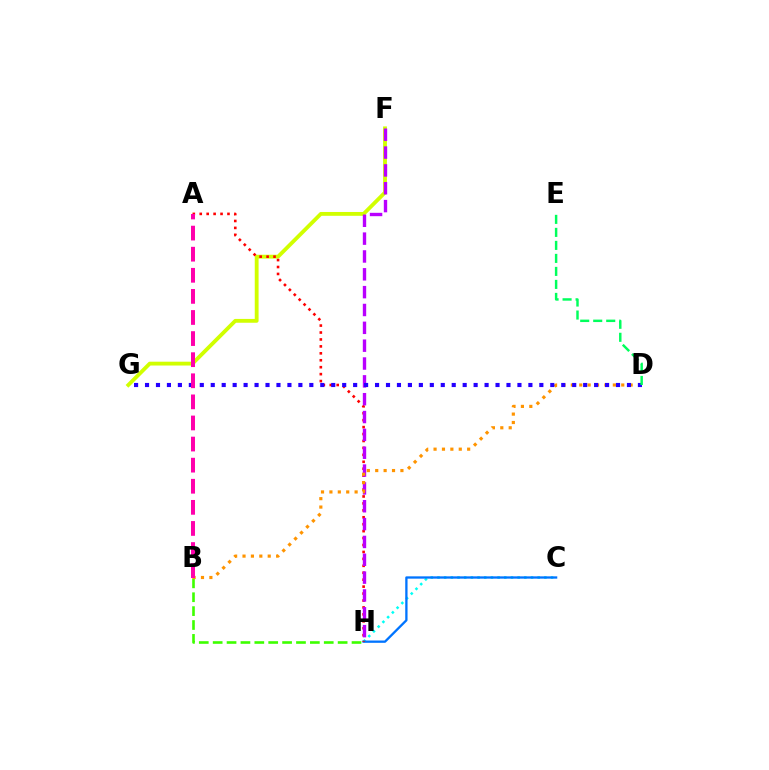{('C', 'H'): [{'color': '#00fff6', 'line_style': 'dotted', 'thickness': 1.81}, {'color': '#0074ff', 'line_style': 'solid', 'thickness': 1.66}], ('F', 'G'): [{'color': '#d1ff00', 'line_style': 'solid', 'thickness': 2.76}], ('B', 'H'): [{'color': '#3dff00', 'line_style': 'dashed', 'thickness': 1.89}], ('A', 'H'): [{'color': '#ff0000', 'line_style': 'dotted', 'thickness': 1.88}], ('F', 'H'): [{'color': '#b900ff', 'line_style': 'dashed', 'thickness': 2.42}], ('B', 'D'): [{'color': '#ff9400', 'line_style': 'dotted', 'thickness': 2.28}], ('D', 'G'): [{'color': '#2500ff', 'line_style': 'dotted', 'thickness': 2.98}], ('D', 'E'): [{'color': '#00ff5c', 'line_style': 'dashed', 'thickness': 1.77}], ('A', 'B'): [{'color': '#ff00ac', 'line_style': 'dashed', 'thickness': 2.87}]}